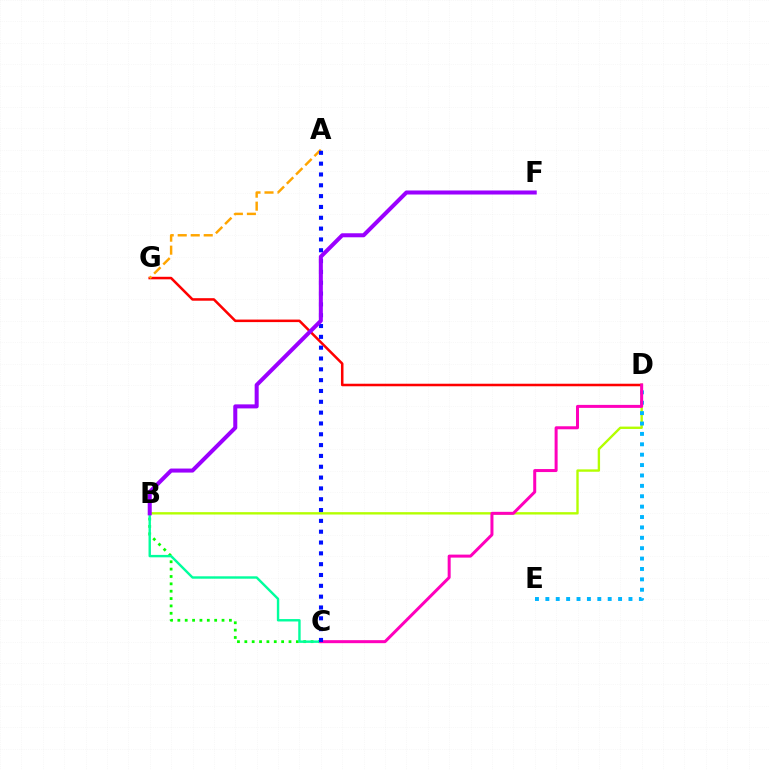{('B', 'D'): [{'color': '#b3ff00', 'line_style': 'solid', 'thickness': 1.71}], ('D', 'E'): [{'color': '#00b5ff', 'line_style': 'dotted', 'thickness': 2.82}], ('D', 'G'): [{'color': '#ff0000', 'line_style': 'solid', 'thickness': 1.82}], ('B', 'C'): [{'color': '#08ff00', 'line_style': 'dotted', 'thickness': 2.0}, {'color': '#00ff9d', 'line_style': 'solid', 'thickness': 1.73}], ('C', 'D'): [{'color': '#ff00bd', 'line_style': 'solid', 'thickness': 2.16}], ('A', 'G'): [{'color': '#ffa500', 'line_style': 'dashed', 'thickness': 1.77}], ('A', 'C'): [{'color': '#0010ff', 'line_style': 'dotted', 'thickness': 2.94}], ('B', 'F'): [{'color': '#9b00ff', 'line_style': 'solid', 'thickness': 2.9}]}